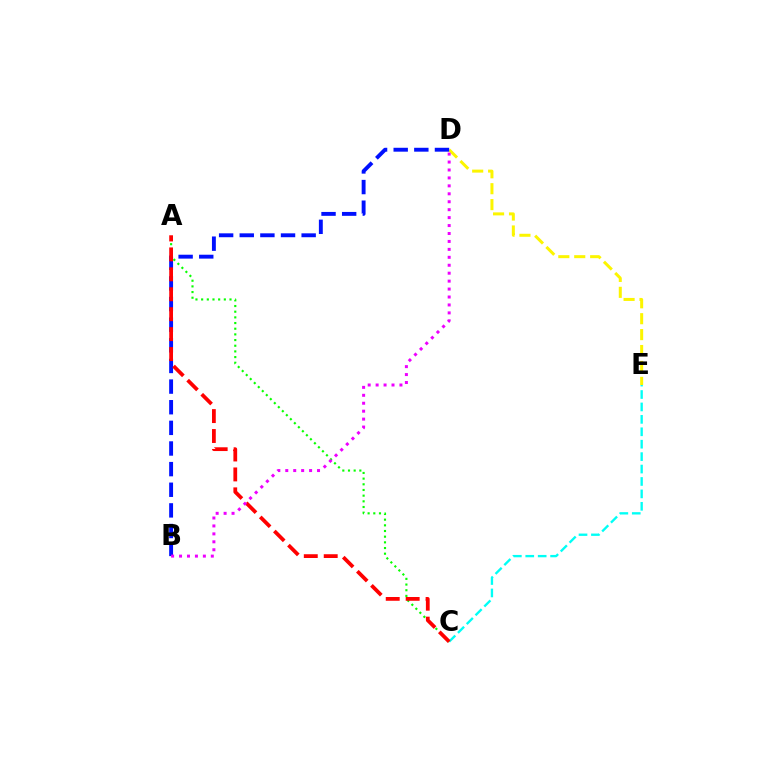{('D', 'E'): [{'color': '#fcf500', 'line_style': 'dashed', 'thickness': 2.16}], ('C', 'E'): [{'color': '#00fff6', 'line_style': 'dashed', 'thickness': 1.69}], ('B', 'D'): [{'color': '#0010ff', 'line_style': 'dashed', 'thickness': 2.8}, {'color': '#ee00ff', 'line_style': 'dotted', 'thickness': 2.16}], ('A', 'C'): [{'color': '#08ff00', 'line_style': 'dotted', 'thickness': 1.54}, {'color': '#ff0000', 'line_style': 'dashed', 'thickness': 2.71}]}